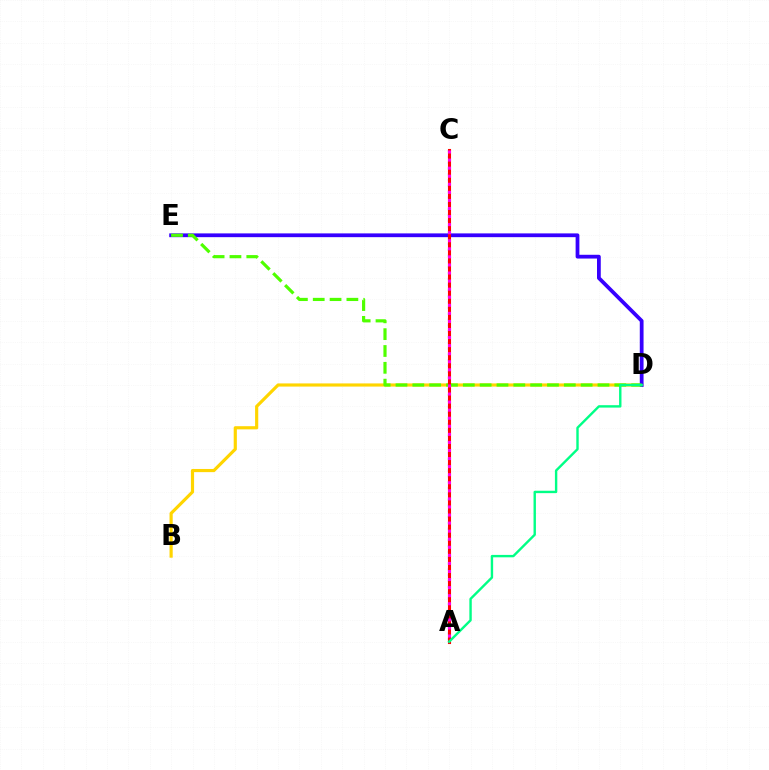{('B', 'D'): [{'color': '#ffd500', 'line_style': 'solid', 'thickness': 2.28}], ('D', 'E'): [{'color': '#3700ff', 'line_style': 'solid', 'thickness': 2.71}, {'color': '#4fff00', 'line_style': 'dashed', 'thickness': 2.29}], ('A', 'C'): [{'color': '#009eff', 'line_style': 'dotted', 'thickness': 1.58}, {'color': '#ff0000', 'line_style': 'solid', 'thickness': 2.21}, {'color': '#ff00ed', 'line_style': 'dotted', 'thickness': 2.19}], ('A', 'D'): [{'color': '#00ff86', 'line_style': 'solid', 'thickness': 1.73}]}